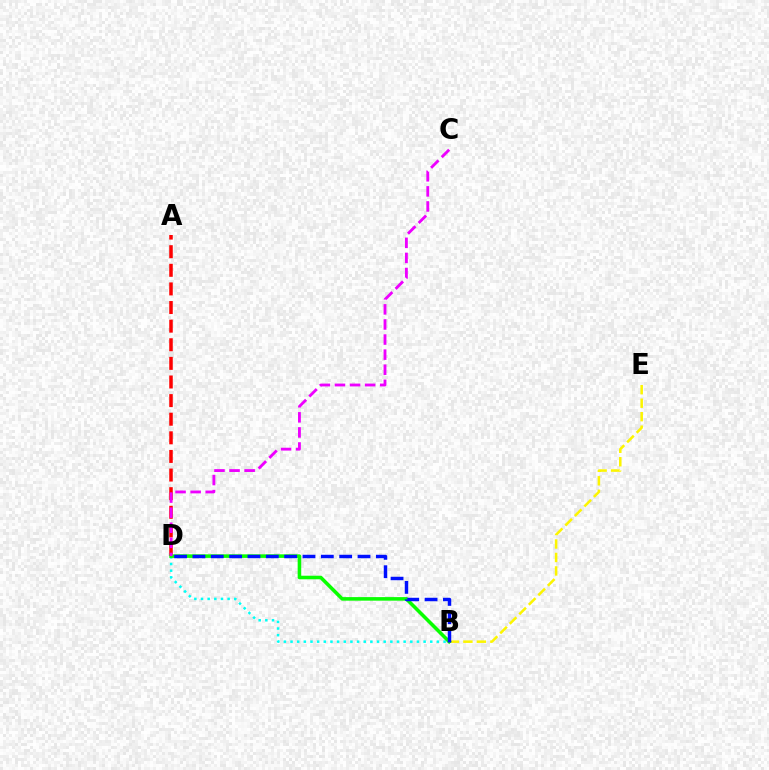{('B', 'E'): [{'color': '#fcf500', 'line_style': 'dashed', 'thickness': 1.83}], ('B', 'D'): [{'color': '#00fff6', 'line_style': 'dotted', 'thickness': 1.81}, {'color': '#08ff00', 'line_style': 'solid', 'thickness': 2.56}, {'color': '#0010ff', 'line_style': 'dashed', 'thickness': 2.49}], ('A', 'D'): [{'color': '#ff0000', 'line_style': 'dashed', 'thickness': 2.53}], ('C', 'D'): [{'color': '#ee00ff', 'line_style': 'dashed', 'thickness': 2.05}]}